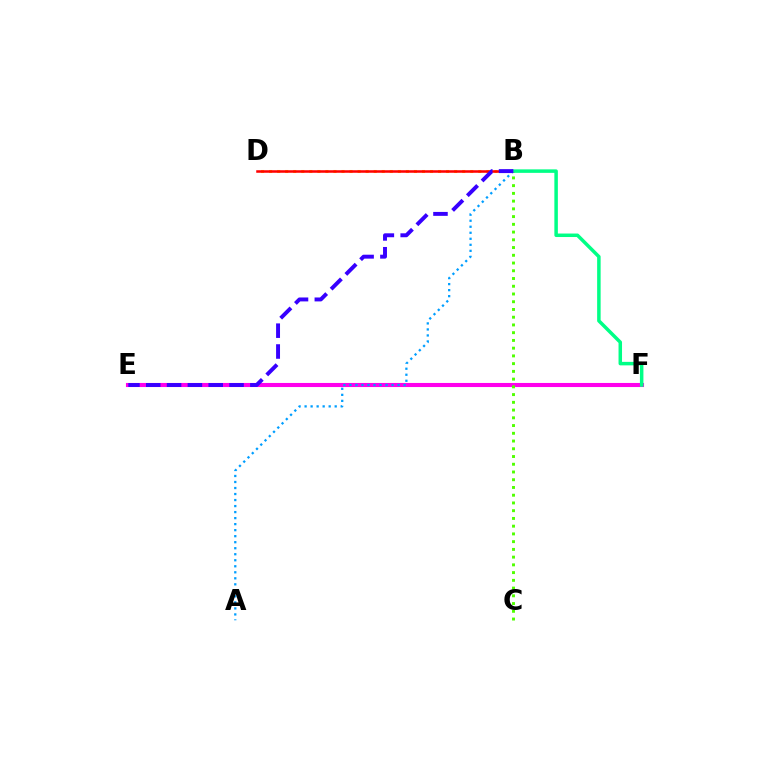{('B', 'D'): [{'color': '#ffd500', 'line_style': 'dotted', 'thickness': 2.19}, {'color': '#ff0000', 'line_style': 'solid', 'thickness': 1.82}], ('E', 'F'): [{'color': '#ff00ed', 'line_style': 'solid', 'thickness': 2.94}], ('A', 'B'): [{'color': '#009eff', 'line_style': 'dotted', 'thickness': 1.64}], ('B', 'F'): [{'color': '#00ff86', 'line_style': 'solid', 'thickness': 2.52}], ('B', 'C'): [{'color': '#4fff00', 'line_style': 'dotted', 'thickness': 2.1}], ('B', 'E'): [{'color': '#3700ff', 'line_style': 'dashed', 'thickness': 2.83}]}